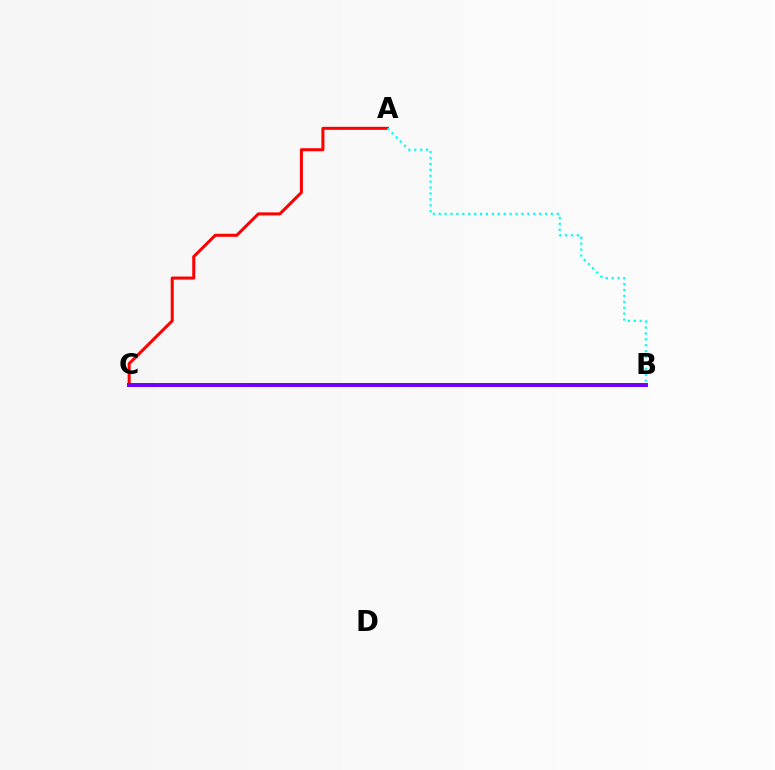{('A', 'C'): [{'color': '#ff0000', 'line_style': 'solid', 'thickness': 2.18}], ('B', 'C'): [{'color': '#84ff00', 'line_style': 'dashed', 'thickness': 2.03}, {'color': '#7200ff', 'line_style': 'solid', 'thickness': 2.84}], ('A', 'B'): [{'color': '#00fff6', 'line_style': 'dotted', 'thickness': 1.61}]}